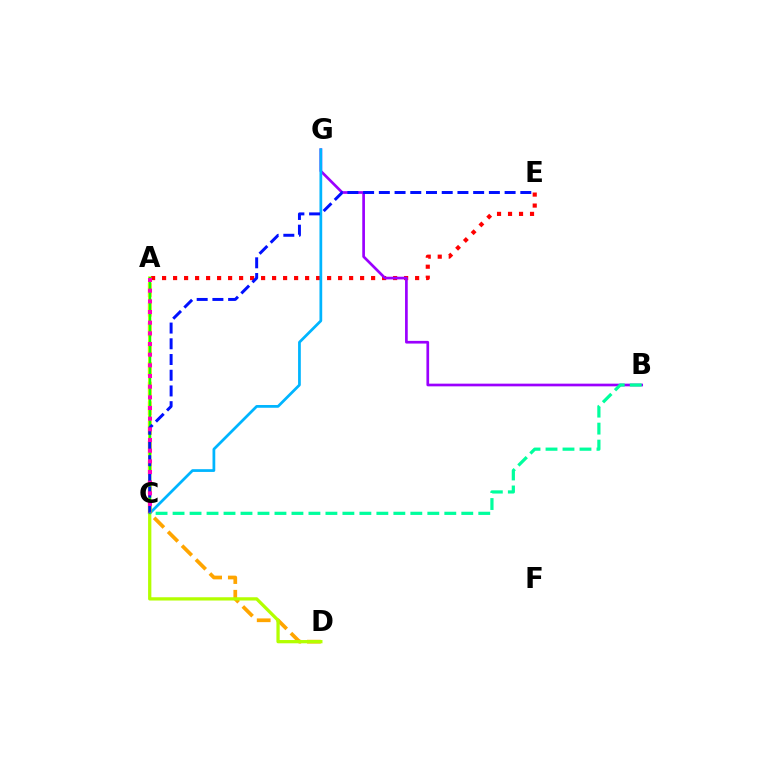{('A', 'E'): [{'color': '#ff0000', 'line_style': 'dotted', 'thickness': 2.99}], ('B', 'G'): [{'color': '#9b00ff', 'line_style': 'solid', 'thickness': 1.94}], ('C', 'G'): [{'color': '#00b5ff', 'line_style': 'solid', 'thickness': 1.98}], ('A', 'D'): [{'color': '#ffa500', 'line_style': 'dashed', 'thickness': 2.68}, {'color': '#b3ff00', 'line_style': 'solid', 'thickness': 2.35}], ('A', 'C'): [{'color': '#08ff00', 'line_style': 'solid', 'thickness': 1.52}, {'color': '#ff00bd', 'line_style': 'dotted', 'thickness': 2.9}], ('C', 'E'): [{'color': '#0010ff', 'line_style': 'dashed', 'thickness': 2.14}], ('B', 'C'): [{'color': '#00ff9d', 'line_style': 'dashed', 'thickness': 2.31}]}